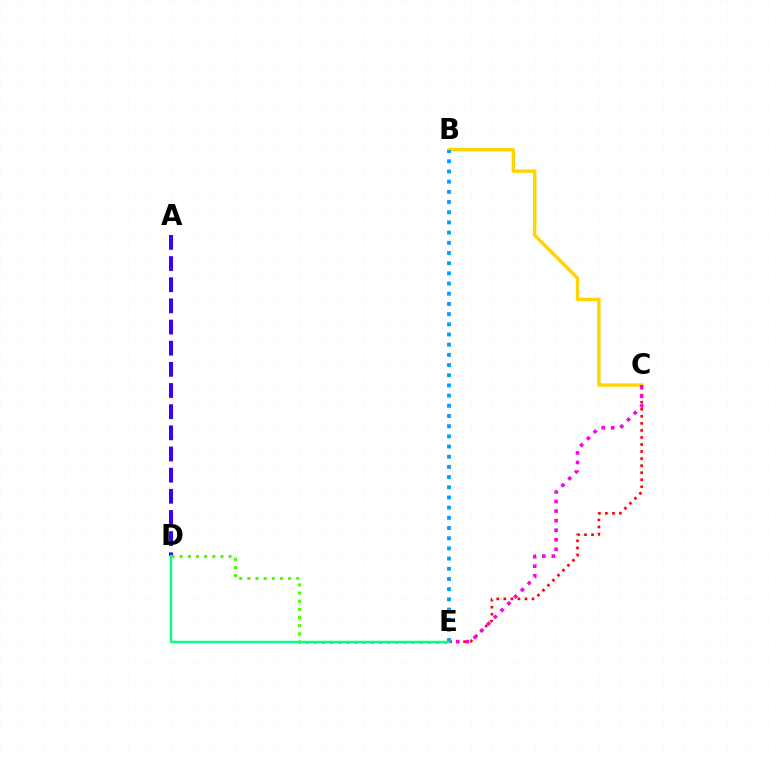{('C', 'E'): [{'color': '#ff0000', 'line_style': 'dotted', 'thickness': 1.91}, {'color': '#ff00ed', 'line_style': 'dotted', 'thickness': 2.6}], ('B', 'C'): [{'color': '#ffd500', 'line_style': 'solid', 'thickness': 2.46}], ('A', 'D'): [{'color': '#3700ff', 'line_style': 'dashed', 'thickness': 2.87}], ('D', 'E'): [{'color': '#4fff00', 'line_style': 'dotted', 'thickness': 2.21}, {'color': '#00ff86', 'line_style': 'solid', 'thickness': 1.74}], ('B', 'E'): [{'color': '#009eff', 'line_style': 'dotted', 'thickness': 2.77}]}